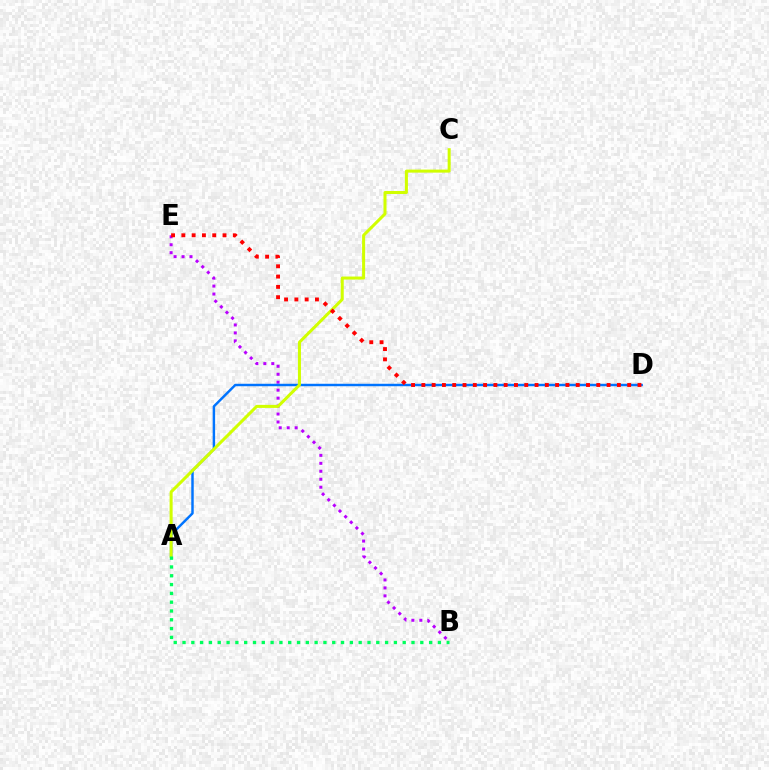{('B', 'E'): [{'color': '#b900ff', 'line_style': 'dotted', 'thickness': 2.16}], ('A', 'D'): [{'color': '#0074ff', 'line_style': 'solid', 'thickness': 1.77}], ('A', 'C'): [{'color': '#d1ff00', 'line_style': 'solid', 'thickness': 2.18}], ('A', 'B'): [{'color': '#00ff5c', 'line_style': 'dotted', 'thickness': 2.39}], ('D', 'E'): [{'color': '#ff0000', 'line_style': 'dotted', 'thickness': 2.8}]}